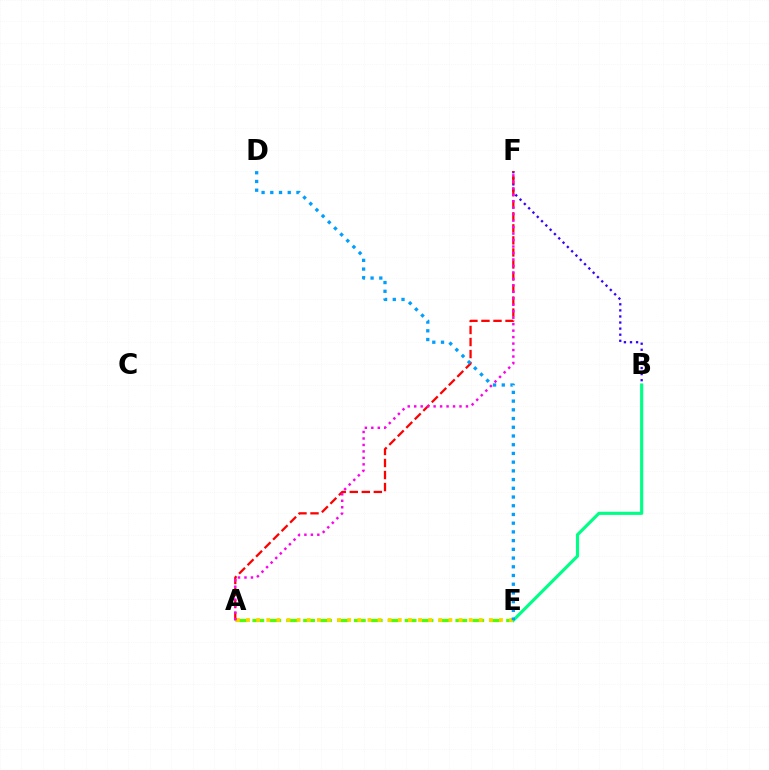{('A', 'E'): [{'color': '#4fff00', 'line_style': 'dashed', 'thickness': 2.3}, {'color': '#ffd500', 'line_style': 'dotted', 'thickness': 2.75}], ('B', 'E'): [{'color': '#00ff86', 'line_style': 'solid', 'thickness': 2.26}], ('B', 'F'): [{'color': '#3700ff', 'line_style': 'dotted', 'thickness': 1.65}], ('A', 'F'): [{'color': '#ff0000', 'line_style': 'dashed', 'thickness': 1.63}, {'color': '#ff00ed', 'line_style': 'dotted', 'thickness': 1.76}], ('D', 'E'): [{'color': '#009eff', 'line_style': 'dotted', 'thickness': 2.37}]}